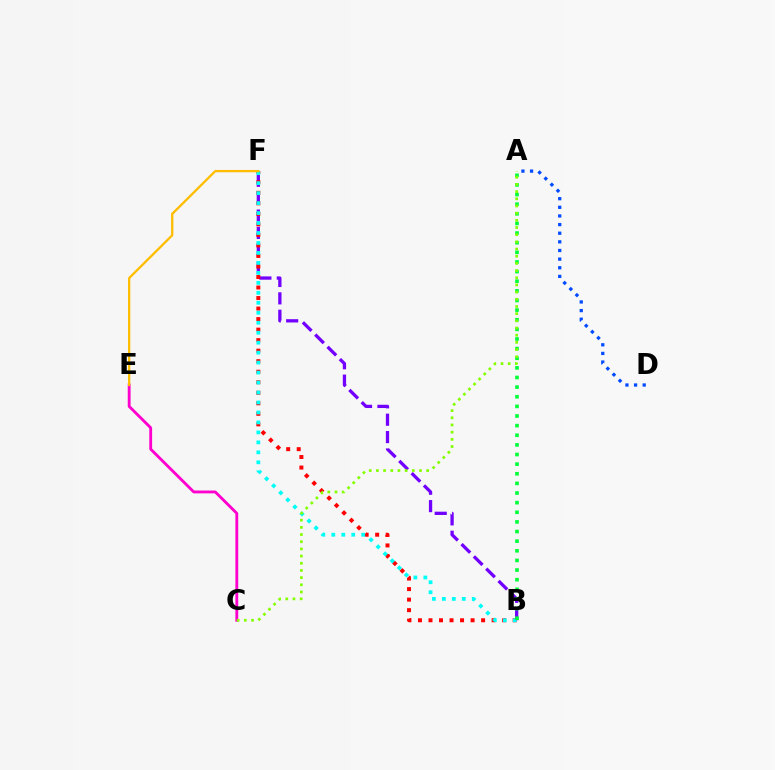{('A', 'D'): [{'color': '#004bff', 'line_style': 'dotted', 'thickness': 2.35}], ('B', 'F'): [{'color': '#7200ff', 'line_style': 'dashed', 'thickness': 2.36}, {'color': '#ff0000', 'line_style': 'dotted', 'thickness': 2.86}, {'color': '#00fff6', 'line_style': 'dotted', 'thickness': 2.71}], ('C', 'E'): [{'color': '#ff00cf', 'line_style': 'solid', 'thickness': 2.05}], ('A', 'B'): [{'color': '#00ff39', 'line_style': 'dotted', 'thickness': 2.62}], ('A', 'C'): [{'color': '#84ff00', 'line_style': 'dotted', 'thickness': 1.95}], ('E', 'F'): [{'color': '#ffbd00', 'line_style': 'solid', 'thickness': 1.65}]}